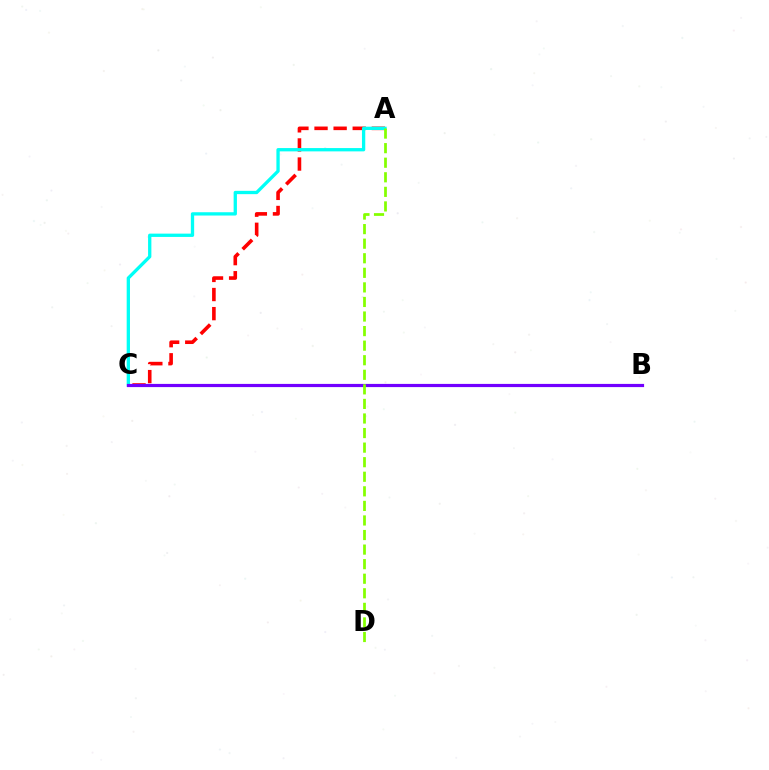{('A', 'C'): [{'color': '#ff0000', 'line_style': 'dashed', 'thickness': 2.59}, {'color': '#00fff6', 'line_style': 'solid', 'thickness': 2.38}], ('B', 'C'): [{'color': '#7200ff', 'line_style': 'solid', 'thickness': 2.29}], ('A', 'D'): [{'color': '#84ff00', 'line_style': 'dashed', 'thickness': 1.98}]}